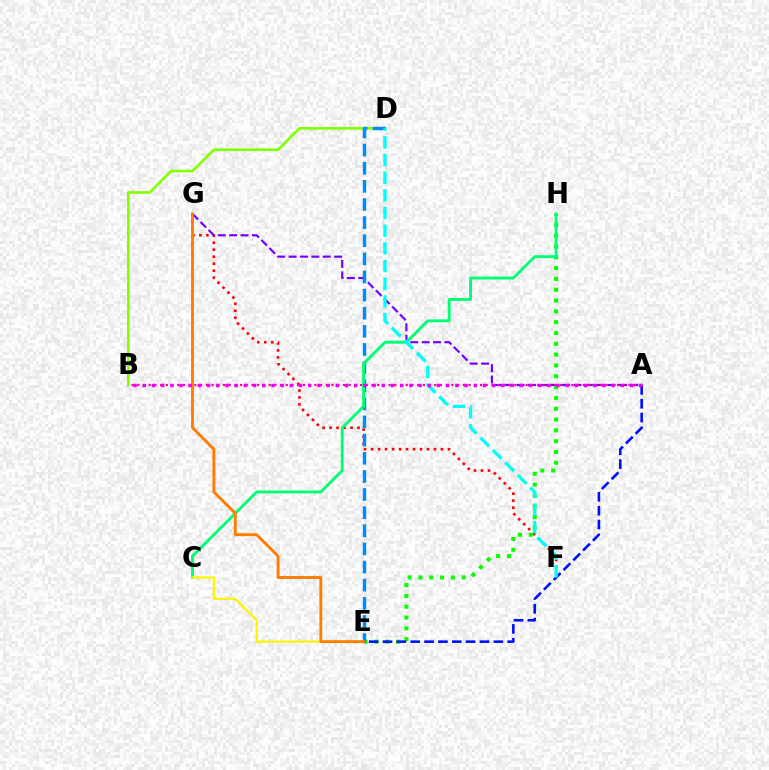{('F', 'G'): [{'color': '#ff0000', 'line_style': 'dotted', 'thickness': 1.9}], ('E', 'H'): [{'color': '#08ff00', 'line_style': 'dotted', 'thickness': 2.94}], ('B', 'D'): [{'color': '#84ff00', 'line_style': 'solid', 'thickness': 1.92}], ('A', 'G'): [{'color': '#7200ff', 'line_style': 'dashed', 'thickness': 1.55}], ('D', 'E'): [{'color': '#008cff', 'line_style': 'dashed', 'thickness': 2.46}], ('A', 'B'): [{'color': '#ff0094', 'line_style': 'dotted', 'thickness': 1.55}, {'color': '#ee00ff', 'line_style': 'dotted', 'thickness': 2.5}], ('A', 'E'): [{'color': '#0010ff', 'line_style': 'dashed', 'thickness': 1.88}], ('C', 'H'): [{'color': '#00ff74', 'line_style': 'solid', 'thickness': 2.08}], ('C', 'E'): [{'color': '#fcf500', 'line_style': 'solid', 'thickness': 1.61}], ('E', 'G'): [{'color': '#ff7c00', 'line_style': 'solid', 'thickness': 2.06}], ('D', 'F'): [{'color': '#00fff6', 'line_style': 'dashed', 'thickness': 2.4}]}